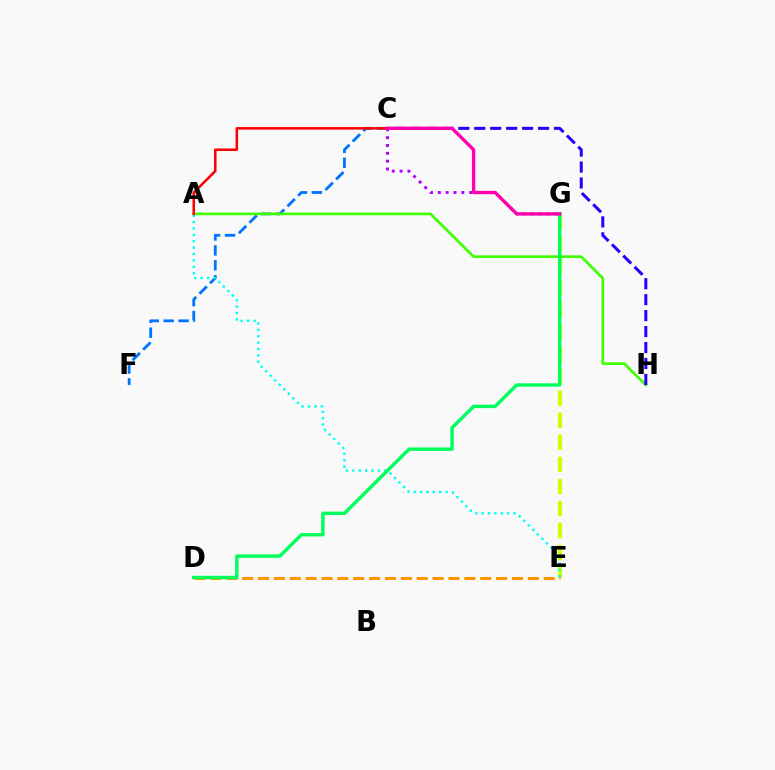{('C', 'F'): [{'color': '#0074ff', 'line_style': 'dashed', 'thickness': 2.03}], ('E', 'G'): [{'color': '#d1ff00', 'line_style': 'dashed', 'thickness': 3.0}], ('A', 'H'): [{'color': '#3dff00', 'line_style': 'solid', 'thickness': 1.91}], ('C', 'G'): [{'color': '#b900ff', 'line_style': 'dotted', 'thickness': 2.13}, {'color': '#ff00ac', 'line_style': 'solid', 'thickness': 2.41}], ('A', 'E'): [{'color': '#00fff6', 'line_style': 'dotted', 'thickness': 1.74}], ('D', 'E'): [{'color': '#ff9400', 'line_style': 'dashed', 'thickness': 2.16}], ('A', 'C'): [{'color': '#ff0000', 'line_style': 'solid', 'thickness': 1.82}], ('D', 'G'): [{'color': '#00ff5c', 'line_style': 'solid', 'thickness': 2.46}], ('C', 'H'): [{'color': '#2500ff', 'line_style': 'dashed', 'thickness': 2.17}]}